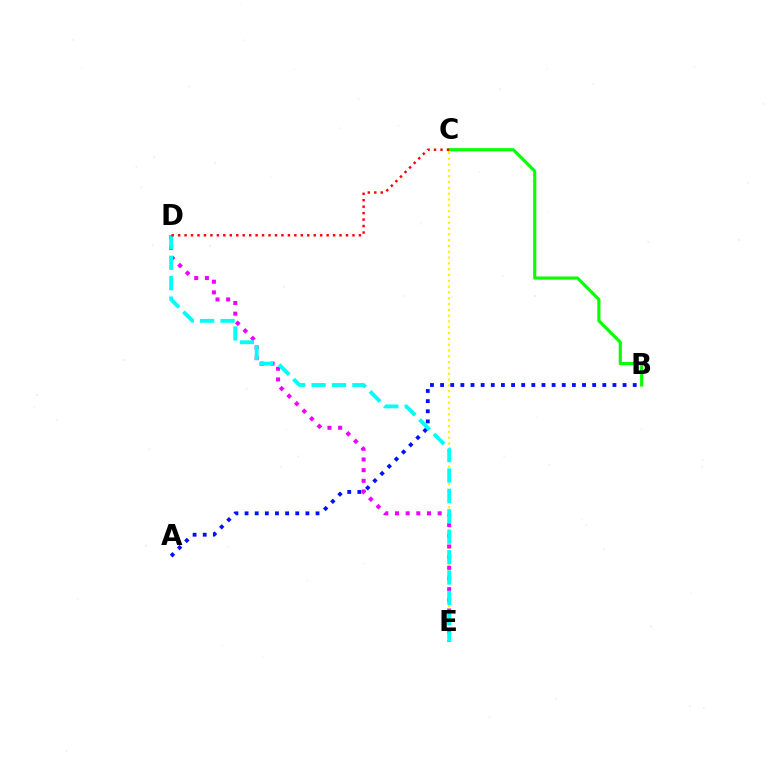{('C', 'E'): [{'color': '#fcf500', 'line_style': 'dotted', 'thickness': 1.58}], ('D', 'E'): [{'color': '#ee00ff', 'line_style': 'dotted', 'thickness': 2.9}, {'color': '#00fff6', 'line_style': 'dashed', 'thickness': 2.77}], ('A', 'B'): [{'color': '#0010ff', 'line_style': 'dotted', 'thickness': 2.75}], ('B', 'C'): [{'color': '#08ff00', 'line_style': 'solid', 'thickness': 2.26}], ('C', 'D'): [{'color': '#ff0000', 'line_style': 'dotted', 'thickness': 1.75}]}